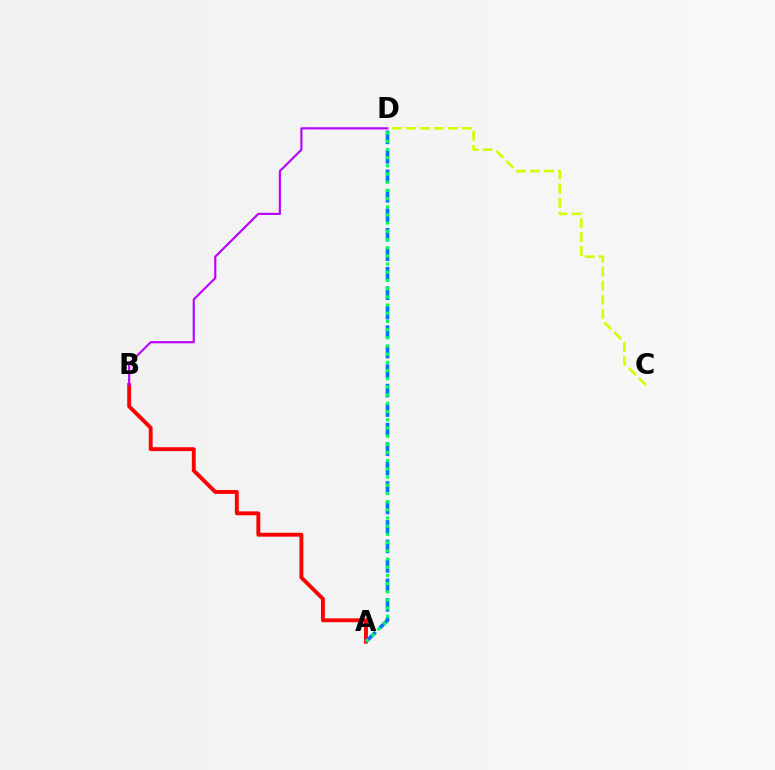{('A', 'B'): [{'color': '#ff0000', 'line_style': 'solid', 'thickness': 2.8}], ('A', 'D'): [{'color': '#0074ff', 'line_style': 'dashed', 'thickness': 2.65}, {'color': '#00ff5c', 'line_style': 'dotted', 'thickness': 2.23}], ('B', 'D'): [{'color': '#b900ff', 'line_style': 'solid', 'thickness': 1.55}], ('C', 'D'): [{'color': '#d1ff00', 'line_style': 'dashed', 'thickness': 1.91}]}